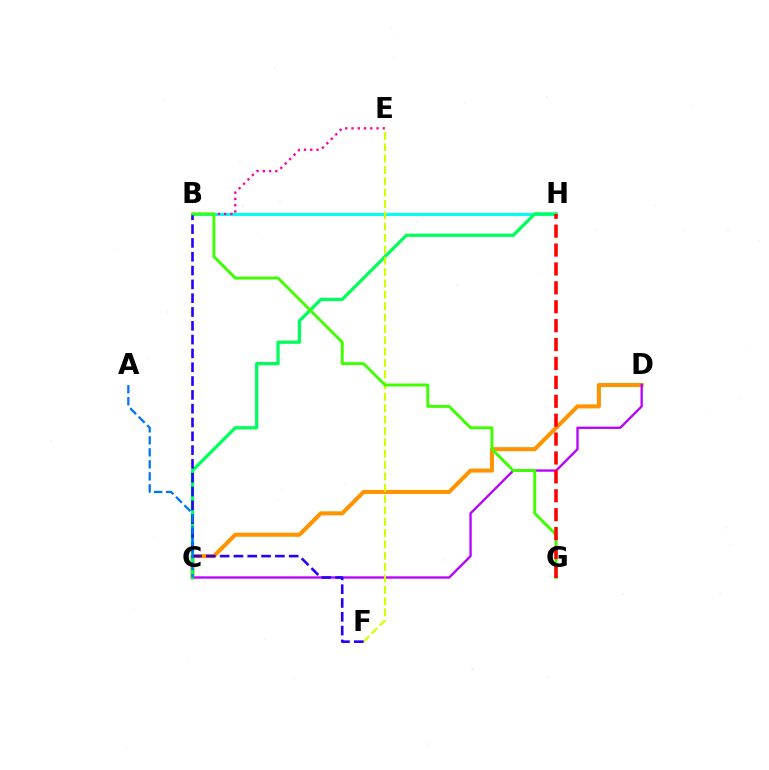{('B', 'H'): [{'color': '#00fff6', 'line_style': 'solid', 'thickness': 2.21}], ('B', 'E'): [{'color': '#ff00ac', 'line_style': 'dotted', 'thickness': 1.7}], ('C', 'D'): [{'color': '#ff9400', 'line_style': 'solid', 'thickness': 2.92}, {'color': '#b900ff', 'line_style': 'solid', 'thickness': 1.67}], ('C', 'H'): [{'color': '#00ff5c', 'line_style': 'solid', 'thickness': 2.34}], ('E', 'F'): [{'color': '#d1ff00', 'line_style': 'dashed', 'thickness': 1.54}], ('B', 'F'): [{'color': '#2500ff', 'line_style': 'dashed', 'thickness': 1.88}], ('A', 'C'): [{'color': '#0074ff', 'line_style': 'dashed', 'thickness': 1.63}], ('B', 'G'): [{'color': '#3dff00', 'line_style': 'solid', 'thickness': 2.09}], ('G', 'H'): [{'color': '#ff0000', 'line_style': 'dashed', 'thickness': 2.57}]}